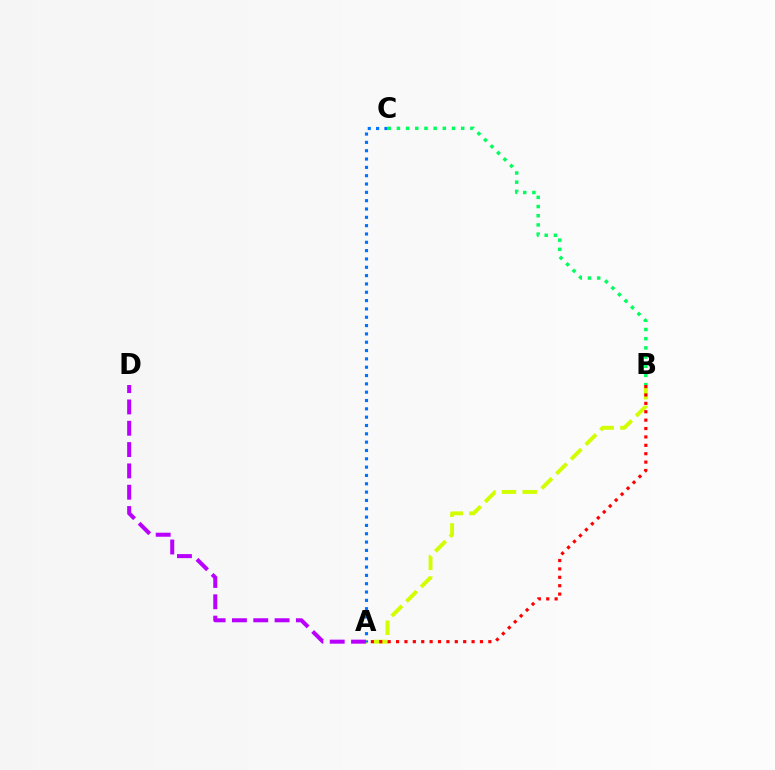{('A', 'B'): [{'color': '#d1ff00', 'line_style': 'dashed', 'thickness': 2.81}, {'color': '#ff0000', 'line_style': 'dotted', 'thickness': 2.28}], ('B', 'C'): [{'color': '#00ff5c', 'line_style': 'dotted', 'thickness': 2.5}], ('A', 'D'): [{'color': '#b900ff', 'line_style': 'dashed', 'thickness': 2.9}], ('A', 'C'): [{'color': '#0074ff', 'line_style': 'dotted', 'thickness': 2.26}]}